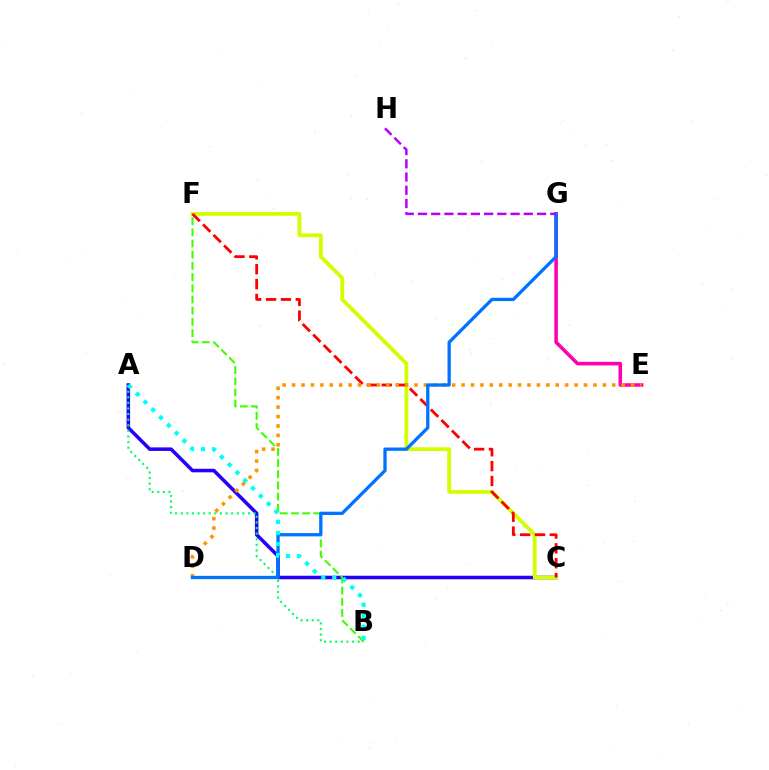{('A', 'C'): [{'color': '#2500ff', 'line_style': 'solid', 'thickness': 2.55}], ('A', 'B'): [{'color': '#00ff5c', 'line_style': 'dotted', 'thickness': 1.52}, {'color': '#00fff6', 'line_style': 'dotted', 'thickness': 2.99}], ('C', 'F'): [{'color': '#d1ff00', 'line_style': 'solid', 'thickness': 2.74}, {'color': '#ff0000', 'line_style': 'dashed', 'thickness': 2.02}], ('E', 'G'): [{'color': '#ff00ac', 'line_style': 'solid', 'thickness': 2.56}], ('B', 'F'): [{'color': '#3dff00', 'line_style': 'dashed', 'thickness': 1.52}], ('D', 'E'): [{'color': '#ff9400', 'line_style': 'dotted', 'thickness': 2.56}], ('D', 'G'): [{'color': '#0074ff', 'line_style': 'solid', 'thickness': 2.37}], ('G', 'H'): [{'color': '#b900ff', 'line_style': 'dashed', 'thickness': 1.8}]}